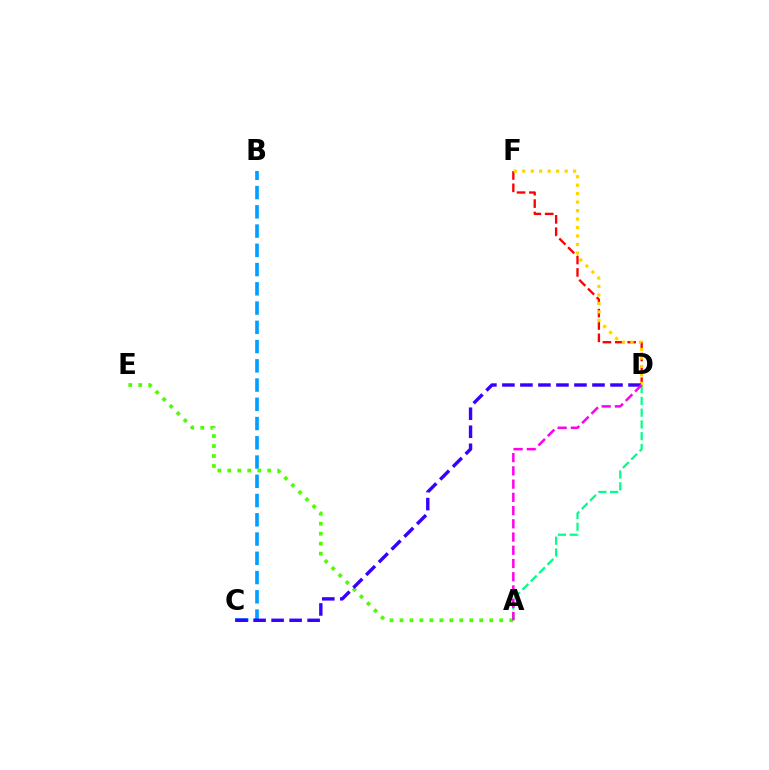{('D', 'F'): [{'color': '#ff0000', 'line_style': 'dashed', 'thickness': 1.68}, {'color': '#ffd500', 'line_style': 'dotted', 'thickness': 2.3}], ('A', 'D'): [{'color': '#00ff86', 'line_style': 'dashed', 'thickness': 1.6}, {'color': '#ff00ed', 'line_style': 'dashed', 'thickness': 1.8}], ('B', 'C'): [{'color': '#009eff', 'line_style': 'dashed', 'thickness': 2.61}], ('A', 'E'): [{'color': '#4fff00', 'line_style': 'dotted', 'thickness': 2.71}], ('C', 'D'): [{'color': '#3700ff', 'line_style': 'dashed', 'thickness': 2.45}]}